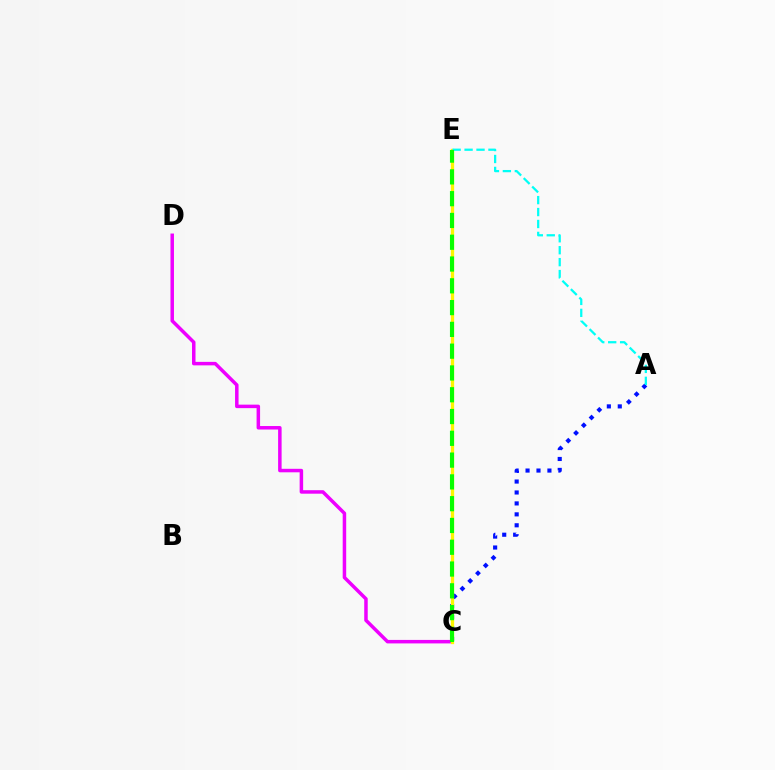{('C', 'E'): [{'color': '#ff0000', 'line_style': 'solid', 'thickness': 2.1}, {'color': '#fcf500', 'line_style': 'solid', 'thickness': 2.37}, {'color': '#08ff00', 'line_style': 'dashed', 'thickness': 2.96}], ('A', 'C'): [{'color': '#0010ff', 'line_style': 'dotted', 'thickness': 2.97}], ('C', 'D'): [{'color': '#ee00ff', 'line_style': 'solid', 'thickness': 2.52}], ('A', 'E'): [{'color': '#00fff6', 'line_style': 'dashed', 'thickness': 1.62}]}